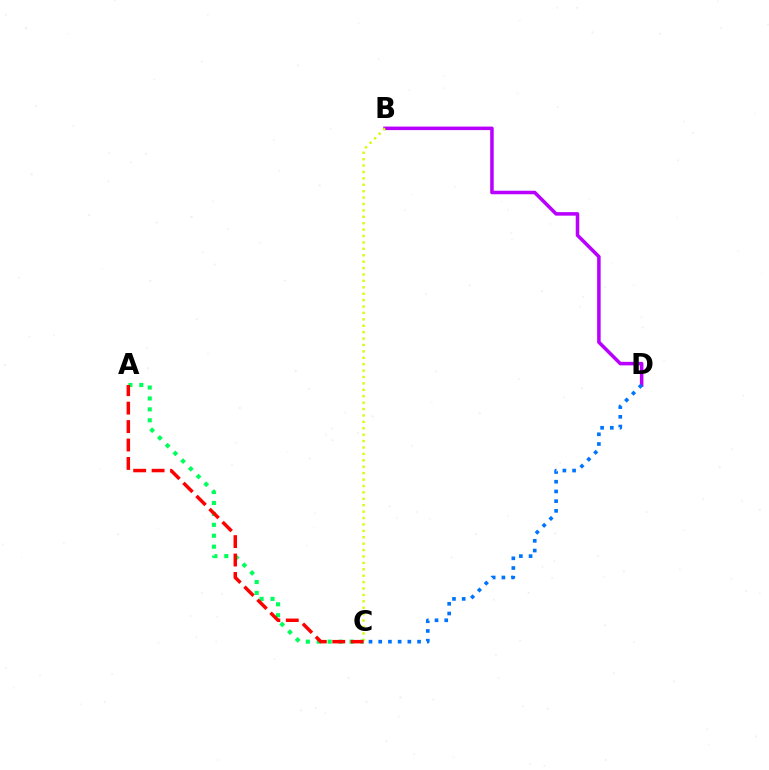{('B', 'D'): [{'color': '#b900ff', 'line_style': 'solid', 'thickness': 2.53}], ('B', 'C'): [{'color': '#d1ff00', 'line_style': 'dotted', 'thickness': 1.74}], ('A', 'C'): [{'color': '#00ff5c', 'line_style': 'dotted', 'thickness': 2.97}, {'color': '#ff0000', 'line_style': 'dashed', 'thickness': 2.5}], ('C', 'D'): [{'color': '#0074ff', 'line_style': 'dotted', 'thickness': 2.64}]}